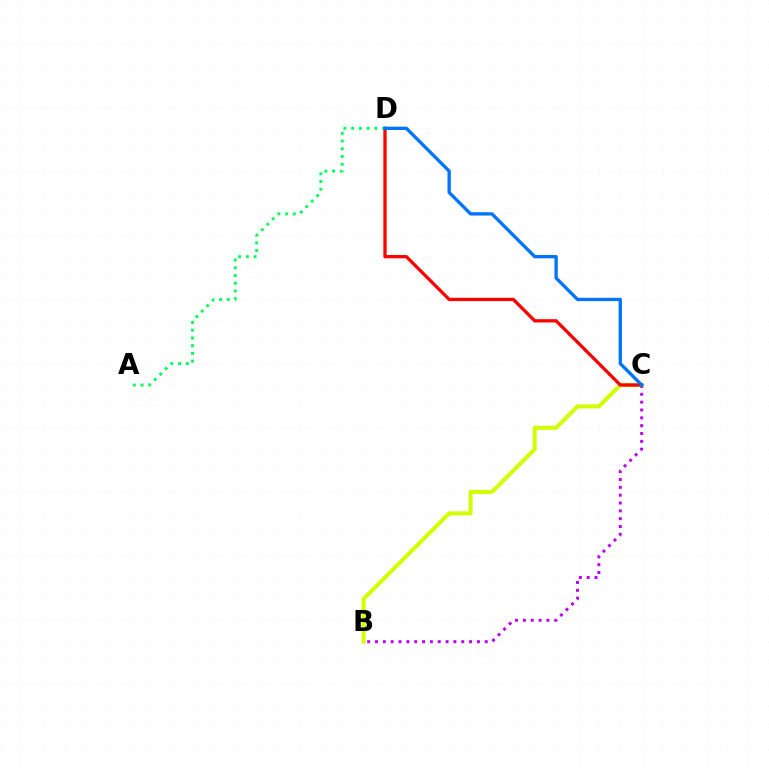{('B', 'C'): [{'color': '#b900ff', 'line_style': 'dotted', 'thickness': 2.13}, {'color': '#d1ff00', 'line_style': 'solid', 'thickness': 2.92}], ('C', 'D'): [{'color': '#ff0000', 'line_style': 'solid', 'thickness': 2.37}, {'color': '#0074ff', 'line_style': 'solid', 'thickness': 2.39}], ('A', 'D'): [{'color': '#00ff5c', 'line_style': 'dotted', 'thickness': 2.1}]}